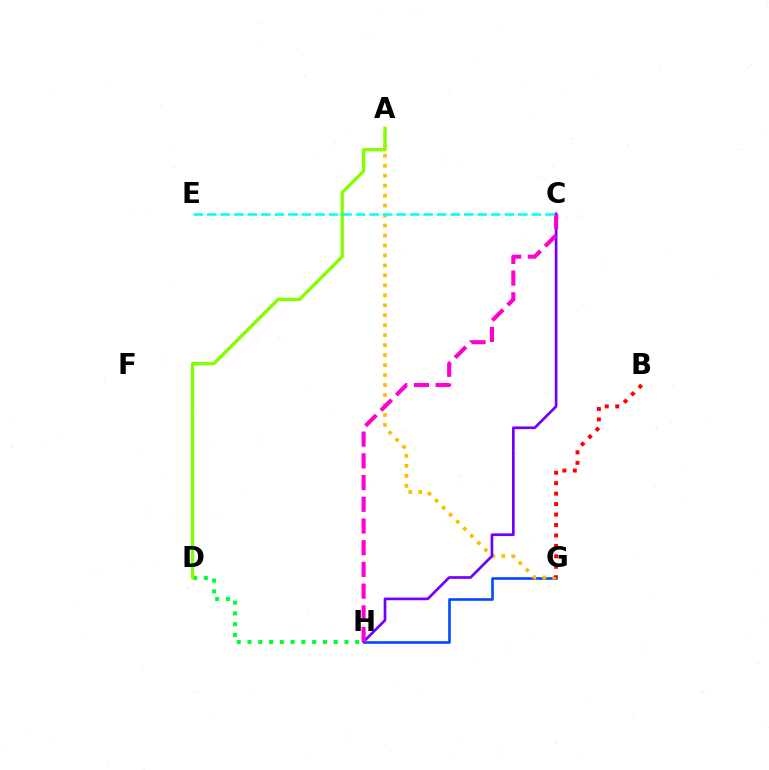{('G', 'H'): [{'color': '#004bff', 'line_style': 'solid', 'thickness': 1.88}], ('D', 'H'): [{'color': '#00ff39', 'line_style': 'dotted', 'thickness': 2.93}], ('A', 'G'): [{'color': '#ffbd00', 'line_style': 'dotted', 'thickness': 2.71}], ('C', 'H'): [{'color': '#7200ff', 'line_style': 'solid', 'thickness': 1.94}, {'color': '#ff00cf', 'line_style': 'dashed', 'thickness': 2.95}], ('A', 'D'): [{'color': '#84ff00', 'line_style': 'solid', 'thickness': 2.41}], ('B', 'G'): [{'color': '#ff0000', 'line_style': 'dotted', 'thickness': 2.84}], ('C', 'E'): [{'color': '#00fff6', 'line_style': 'dashed', 'thickness': 1.84}]}